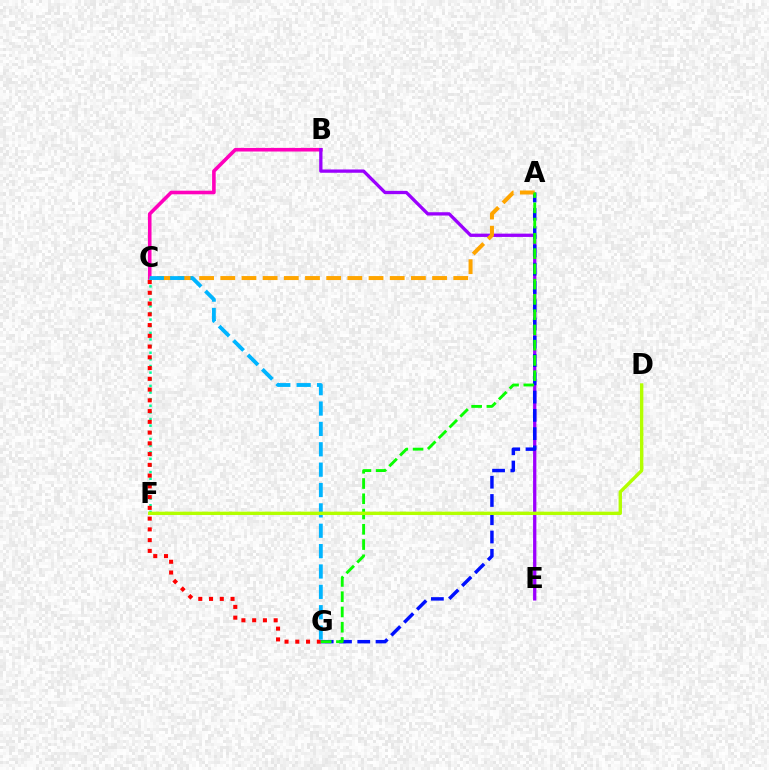{('B', 'C'): [{'color': '#ff00bd', 'line_style': 'solid', 'thickness': 2.59}], ('C', 'F'): [{'color': '#00ff9d', 'line_style': 'dotted', 'thickness': 1.8}], ('C', 'G'): [{'color': '#ff0000', 'line_style': 'dotted', 'thickness': 2.92}, {'color': '#00b5ff', 'line_style': 'dashed', 'thickness': 2.77}], ('B', 'E'): [{'color': '#9b00ff', 'line_style': 'solid', 'thickness': 2.37}], ('A', 'G'): [{'color': '#0010ff', 'line_style': 'dashed', 'thickness': 2.48}, {'color': '#08ff00', 'line_style': 'dashed', 'thickness': 2.07}], ('A', 'C'): [{'color': '#ffa500', 'line_style': 'dashed', 'thickness': 2.88}], ('D', 'F'): [{'color': '#b3ff00', 'line_style': 'solid', 'thickness': 2.44}]}